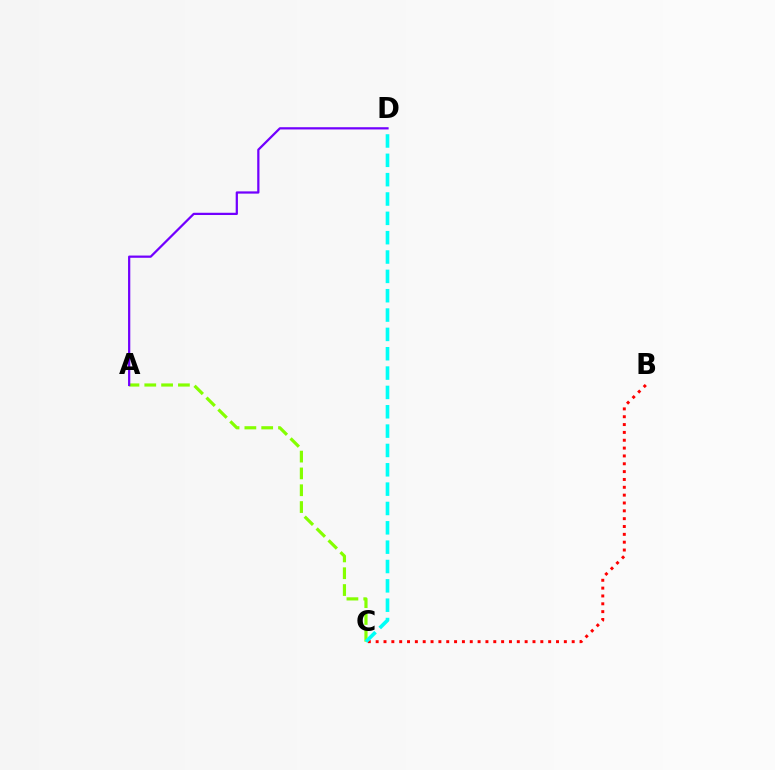{('A', 'C'): [{'color': '#84ff00', 'line_style': 'dashed', 'thickness': 2.28}], ('B', 'C'): [{'color': '#ff0000', 'line_style': 'dotted', 'thickness': 2.13}], ('C', 'D'): [{'color': '#00fff6', 'line_style': 'dashed', 'thickness': 2.63}], ('A', 'D'): [{'color': '#7200ff', 'line_style': 'solid', 'thickness': 1.61}]}